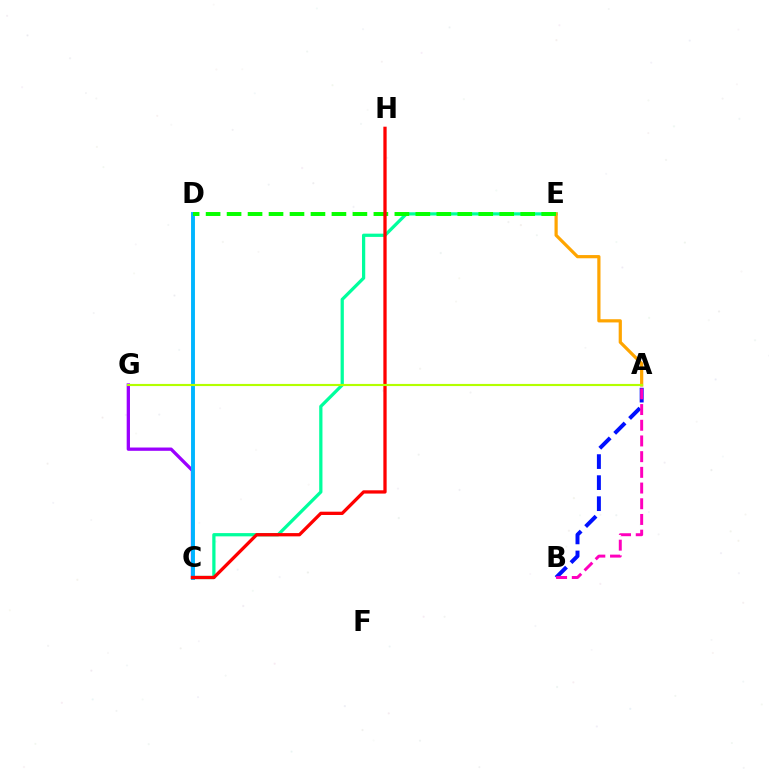{('A', 'B'): [{'color': '#0010ff', 'line_style': 'dashed', 'thickness': 2.86}, {'color': '#ff00bd', 'line_style': 'dashed', 'thickness': 2.13}], ('C', 'G'): [{'color': '#9b00ff', 'line_style': 'solid', 'thickness': 2.37}], ('C', 'E'): [{'color': '#00ff9d', 'line_style': 'solid', 'thickness': 2.34}], ('A', 'E'): [{'color': '#ffa500', 'line_style': 'solid', 'thickness': 2.31}], ('C', 'D'): [{'color': '#00b5ff', 'line_style': 'solid', 'thickness': 2.81}], ('D', 'E'): [{'color': '#08ff00', 'line_style': 'dashed', 'thickness': 2.85}], ('C', 'H'): [{'color': '#ff0000', 'line_style': 'solid', 'thickness': 2.36}], ('A', 'G'): [{'color': '#b3ff00', 'line_style': 'solid', 'thickness': 1.54}]}